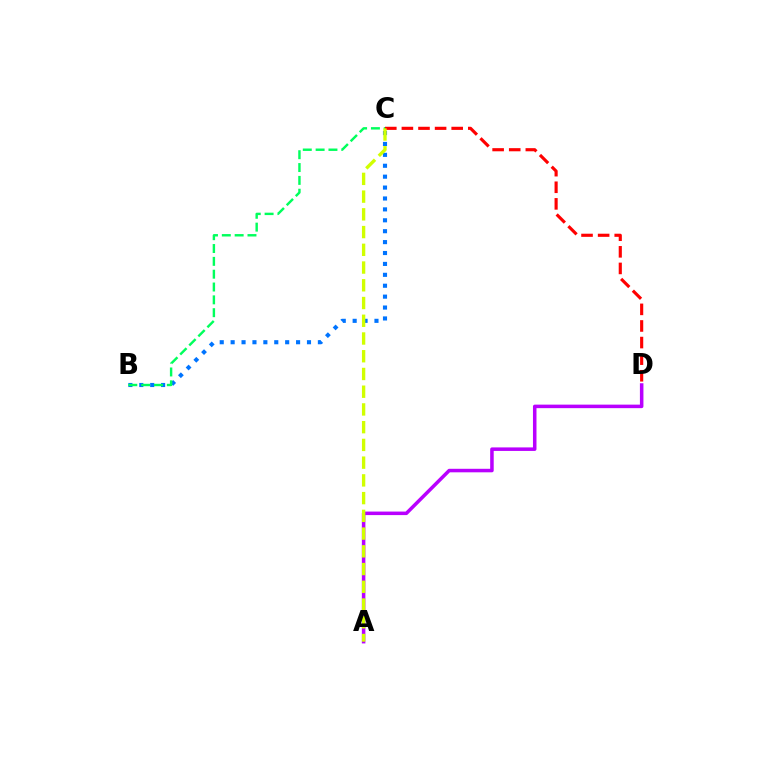{('B', 'C'): [{'color': '#0074ff', 'line_style': 'dotted', 'thickness': 2.96}, {'color': '#00ff5c', 'line_style': 'dashed', 'thickness': 1.74}], ('C', 'D'): [{'color': '#ff0000', 'line_style': 'dashed', 'thickness': 2.26}], ('A', 'D'): [{'color': '#b900ff', 'line_style': 'solid', 'thickness': 2.54}], ('A', 'C'): [{'color': '#d1ff00', 'line_style': 'dashed', 'thickness': 2.41}]}